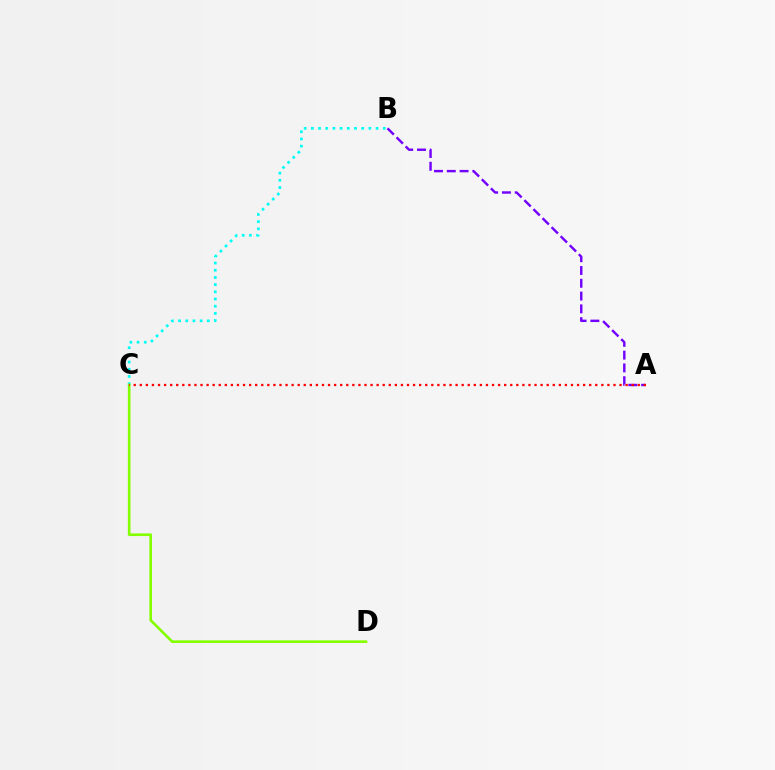{('B', 'C'): [{'color': '#00fff6', 'line_style': 'dotted', 'thickness': 1.95}], ('C', 'D'): [{'color': '#84ff00', 'line_style': 'solid', 'thickness': 1.91}], ('A', 'B'): [{'color': '#7200ff', 'line_style': 'dashed', 'thickness': 1.74}], ('A', 'C'): [{'color': '#ff0000', 'line_style': 'dotted', 'thickness': 1.65}]}